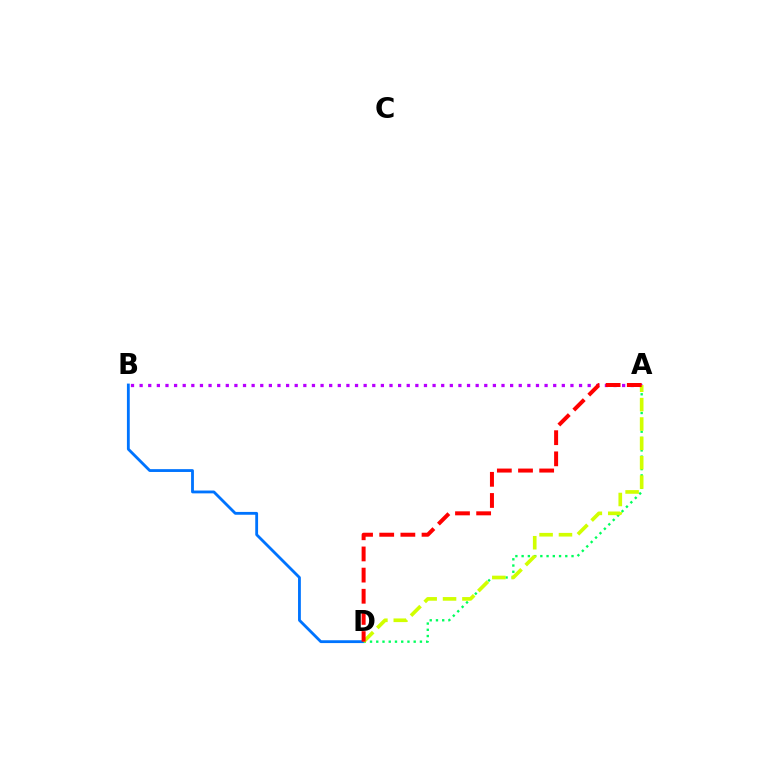{('B', 'D'): [{'color': '#0074ff', 'line_style': 'solid', 'thickness': 2.03}], ('A', 'B'): [{'color': '#b900ff', 'line_style': 'dotted', 'thickness': 2.34}], ('A', 'D'): [{'color': '#00ff5c', 'line_style': 'dotted', 'thickness': 1.69}, {'color': '#d1ff00', 'line_style': 'dashed', 'thickness': 2.63}, {'color': '#ff0000', 'line_style': 'dashed', 'thickness': 2.87}]}